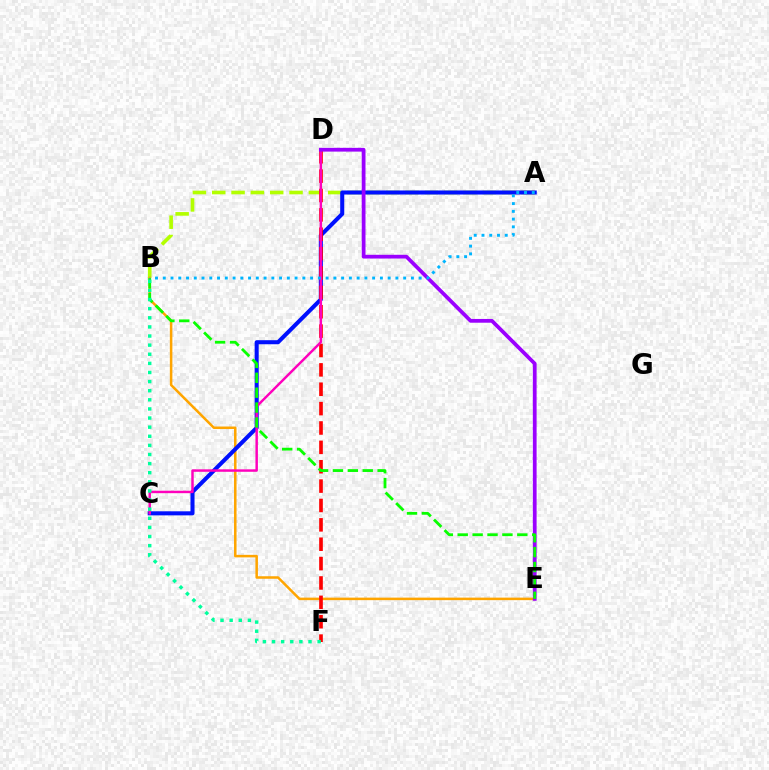{('A', 'B'): [{'color': '#b3ff00', 'line_style': 'dashed', 'thickness': 2.63}, {'color': '#00b5ff', 'line_style': 'dotted', 'thickness': 2.11}], ('B', 'E'): [{'color': '#ffa500', 'line_style': 'solid', 'thickness': 1.82}, {'color': '#08ff00', 'line_style': 'dashed', 'thickness': 2.02}], ('A', 'C'): [{'color': '#0010ff', 'line_style': 'solid', 'thickness': 2.92}], ('D', 'F'): [{'color': '#ff0000', 'line_style': 'dashed', 'thickness': 2.63}], ('C', 'D'): [{'color': '#ff00bd', 'line_style': 'solid', 'thickness': 1.77}], ('D', 'E'): [{'color': '#9b00ff', 'line_style': 'solid', 'thickness': 2.71}], ('B', 'F'): [{'color': '#00ff9d', 'line_style': 'dotted', 'thickness': 2.48}]}